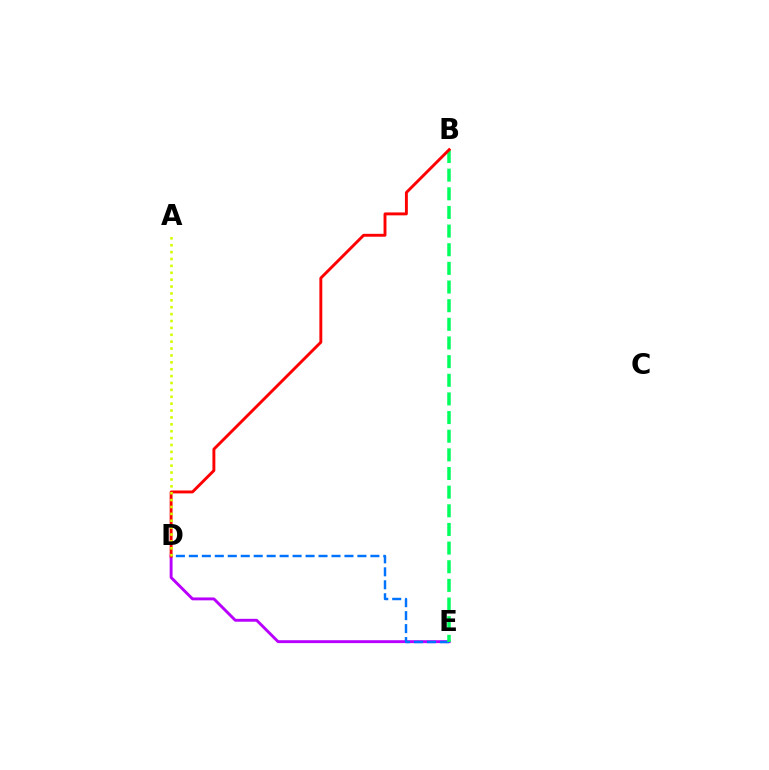{('D', 'E'): [{'color': '#b900ff', 'line_style': 'solid', 'thickness': 2.09}, {'color': '#0074ff', 'line_style': 'dashed', 'thickness': 1.76}], ('B', 'E'): [{'color': '#00ff5c', 'line_style': 'dashed', 'thickness': 2.53}], ('B', 'D'): [{'color': '#ff0000', 'line_style': 'solid', 'thickness': 2.09}], ('A', 'D'): [{'color': '#d1ff00', 'line_style': 'dotted', 'thickness': 1.87}]}